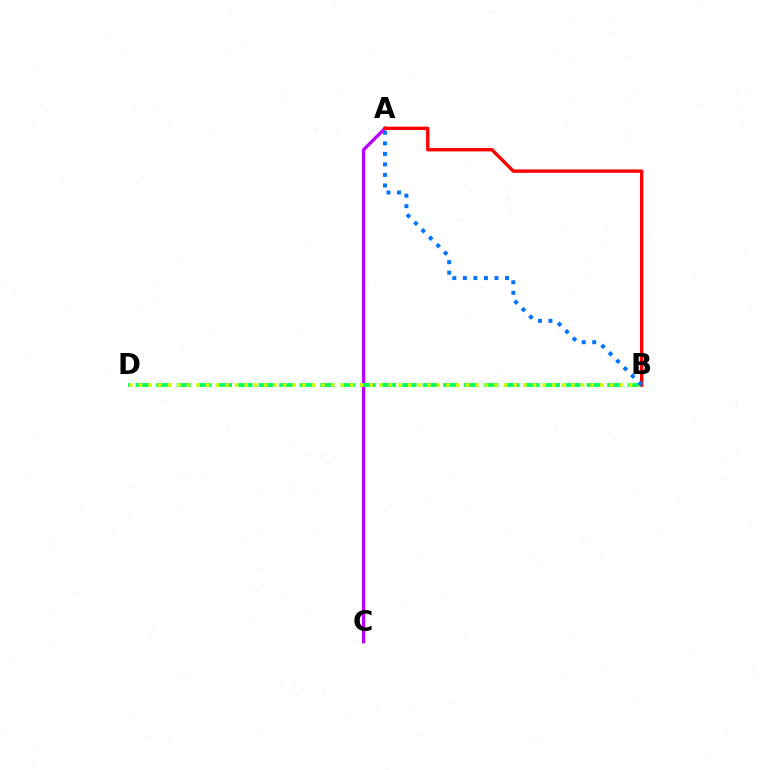{('A', 'C'): [{'color': '#b900ff', 'line_style': 'solid', 'thickness': 2.38}], ('B', 'D'): [{'color': '#00ff5c', 'line_style': 'dashed', 'thickness': 2.78}, {'color': '#d1ff00', 'line_style': 'dotted', 'thickness': 2.61}], ('A', 'B'): [{'color': '#ff0000', 'line_style': 'solid', 'thickness': 2.44}, {'color': '#0074ff', 'line_style': 'dotted', 'thickness': 2.86}]}